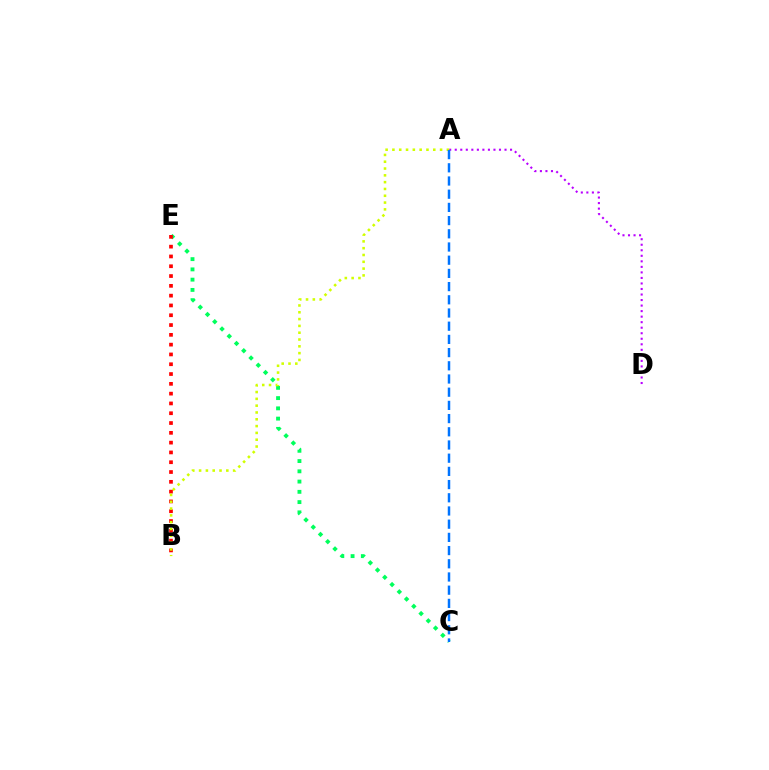{('C', 'E'): [{'color': '#00ff5c', 'line_style': 'dotted', 'thickness': 2.79}], ('A', 'D'): [{'color': '#b900ff', 'line_style': 'dotted', 'thickness': 1.5}], ('B', 'E'): [{'color': '#ff0000', 'line_style': 'dotted', 'thickness': 2.66}], ('A', 'B'): [{'color': '#d1ff00', 'line_style': 'dotted', 'thickness': 1.85}], ('A', 'C'): [{'color': '#0074ff', 'line_style': 'dashed', 'thickness': 1.79}]}